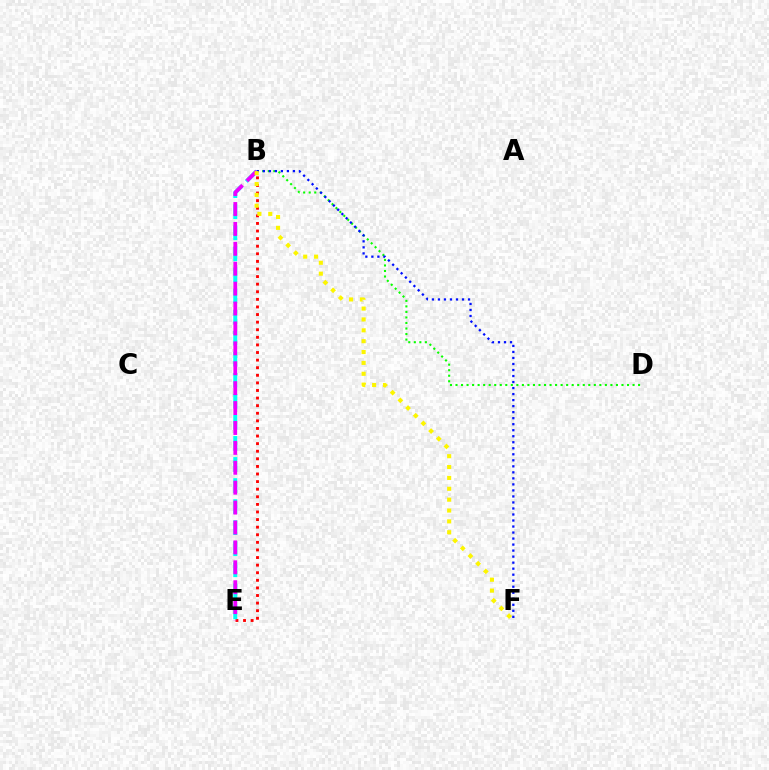{('B', 'E'): [{'color': '#ff0000', 'line_style': 'dotted', 'thickness': 2.06}, {'color': '#00fff6', 'line_style': 'dashed', 'thickness': 2.86}, {'color': '#ee00ff', 'line_style': 'dashed', 'thickness': 2.7}], ('B', 'D'): [{'color': '#08ff00', 'line_style': 'dotted', 'thickness': 1.5}], ('B', 'F'): [{'color': '#0010ff', 'line_style': 'dotted', 'thickness': 1.64}, {'color': '#fcf500', 'line_style': 'dotted', 'thickness': 2.95}]}